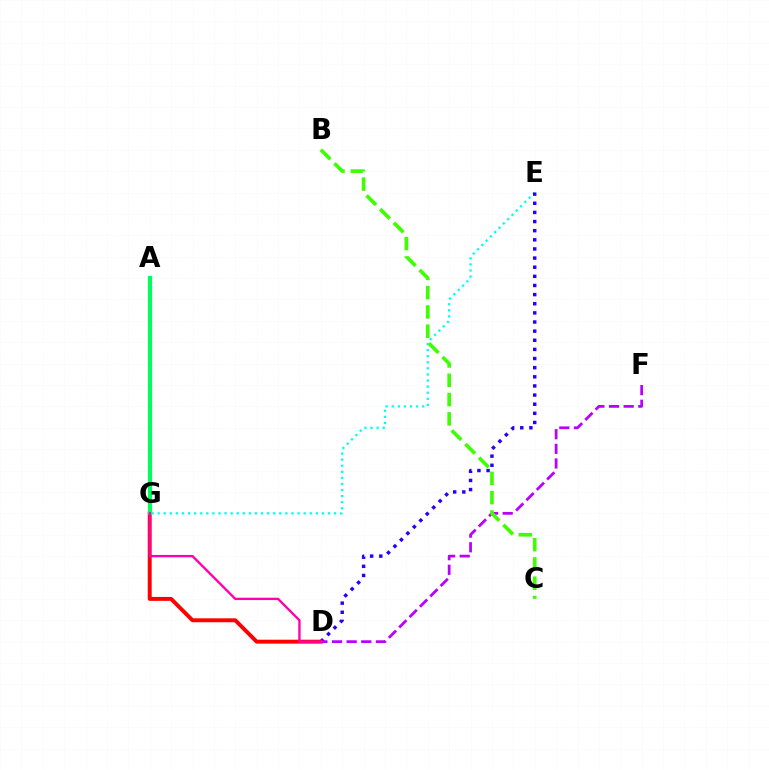{('A', 'G'): [{'color': '#0074ff', 'line_style': 'dotted', 'thickness': 1.78}, {'color': '#d1ff00', 'line_style': 'solid', 'thickness': 2.12}, {'color': '#ff9400', 'line_style': 'dotted', 'thickness': 2.02}, {'color': '#00ff5c', 'line_style': 'solid', 'thickness': 2.98}], ('E', 'G'): [{'color': '#00fff6', 'line_style': 'dotted', 'thickness': 1.65}], ('D', 'E'): [{'color': '#2500ff', 'line_style': 'dotted', 'thickness': 2.48}], ('D', 'G'): [{'color': '#ff0000', 'line_style': 'solid', 'thickness': 2.82}, {'color': '#ff00ac', 'line_style': 'solid', 'thickness': 1.69}], ('D', 'F'): [{'color': '#b900ff', 'line_style': 'dashed', 'thickness': 1.99}], ('B', 'C'): [{'color': '#3dff00', 'line_style': 'dashed', 'thickness': 2.62}]}